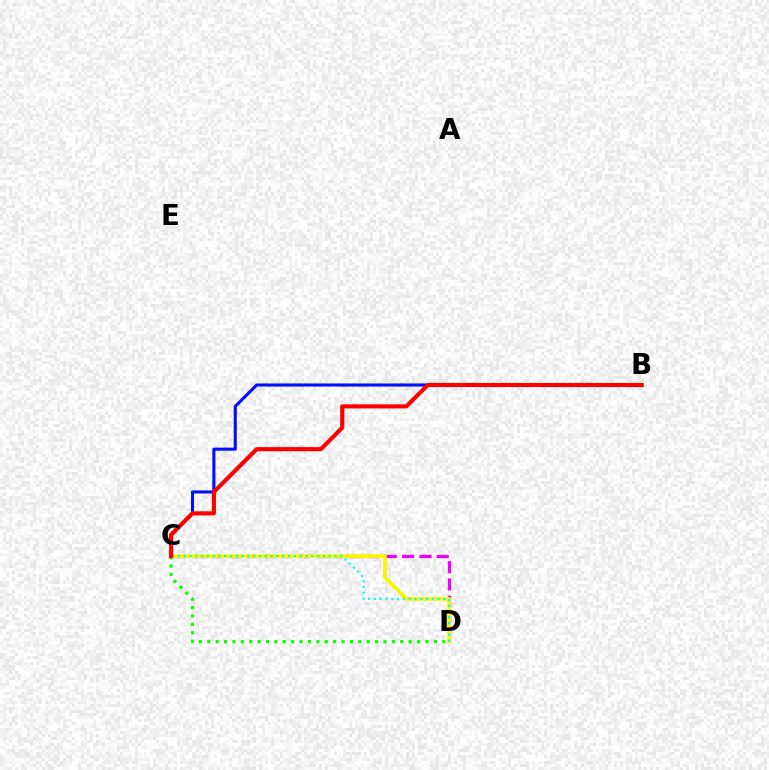{('B', 'C'): [{'color': '#0010ff', 'line_style': 'solid', 'thickness': 2.22}, {'color': '#ff0000', 'line_style': 'solid', 'thickness': 2.97}], ('C', 'D'): [{'color': '#ee00ff', 'line_style': 'dashed', 'thickness': 2.35}, {'color': '#fcf500', 'line_style': 'solid', 'thickness': 2.68}, {'color': '#00fff6', 'line_style': 'dotted', 'thickness': 1.58}, {'color': '#08ff00', 'line_style': 'dotted', 'thickness': 2.28}]}